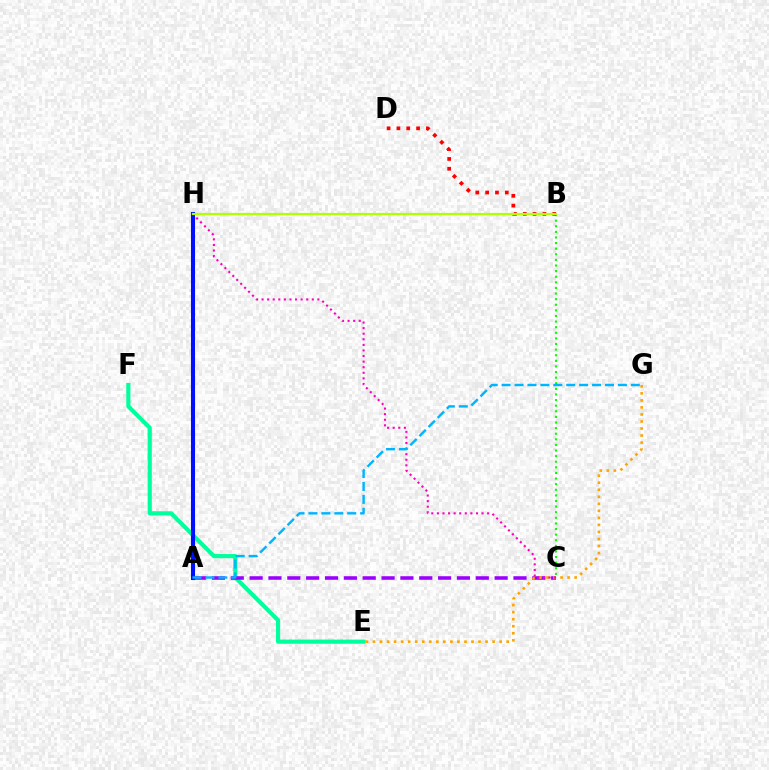{('B', 'C'): [{'color': '#08ff00', 'line_style': 'dotted', 'thickness': 1.52}], ('E', 'F'): [{'color': '#00ff9d', 'line_style': 'solid', 'thickness': 2.99}], ('A', 'C'): [{'color': '#9b00ff', 'line_style': 'dashed', 'thickness': 2.56}], ('B', 'D'): [{'color': '#ff0000', 'line_style': 'dotted', 'thickness': 2.67}], ('E', 'G'): [{'color': '#ffa500', 'line_style': 'dotted', 'thickness': 1.91}], ('C', 'H'): [{'color': '#ff00bd', 'line_style': 'dotted', 'thickness': 1.52}], ('A', 'H'): [{'color': '#0010ff', 'line_style': 'solid', 'thickness': 2.94}], ('B', 'H'): [{'color': '#b3ff00', 'line_style': 'solid', 'thickness': 1.62}], ('A', 'G'): [{'color': '#00b5ff', 'line_style': 'dashed', 'thickness': 1.76}]}